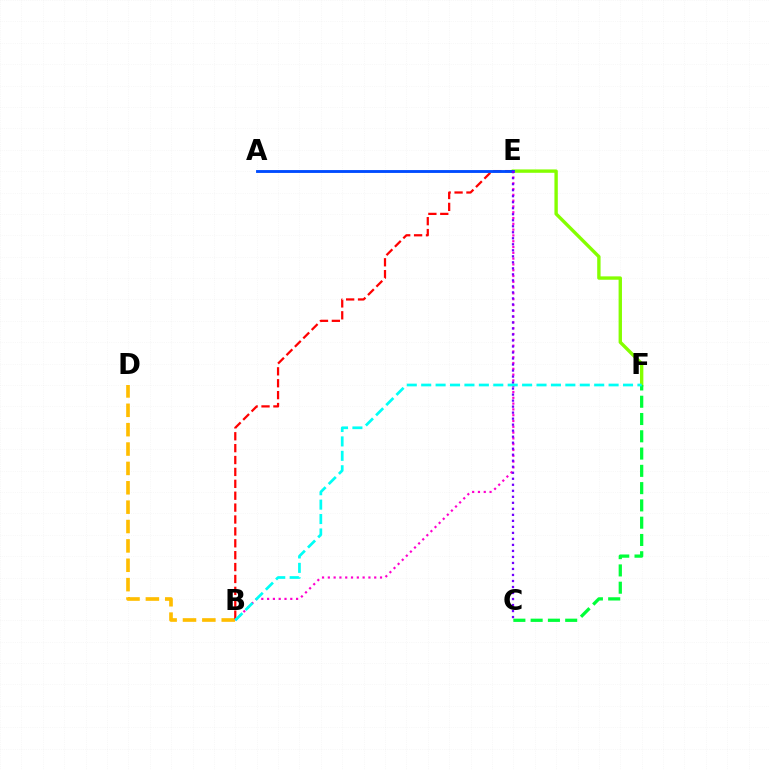{('B', 'D'): [{'color': '#ffbd00', 'line_style': 'dashed', 'thickness': 2.63}], ('E', 'F'): [{'color': '#84ff00', 'line_style': 'solid', 'thickness': 2.43}], ('B', 'E'): [{'color': '#ff0000', 'line_style': 'dashed', 'thickness': 1.62}, {'color': '#ff00cf', 'line_style': 'dotted', 'thickness': 1.58}], ('A', 'E'): [{'color': '#004bff', 'line_style': 'solid', 'thickness': 2.06}], ('C', 'F'): [{'color': '#00ff39', 'line_style': 'dashed', 'thickness': 2.35}], ('C', 'E'): [{'color': '#7200ff', 'line_style': 'dotted', 'thickness': 1.63}], ('B', 'F'): [{'color': '#00fff6', 'line_style': 'dashed', 'thickness': 1.96}]}